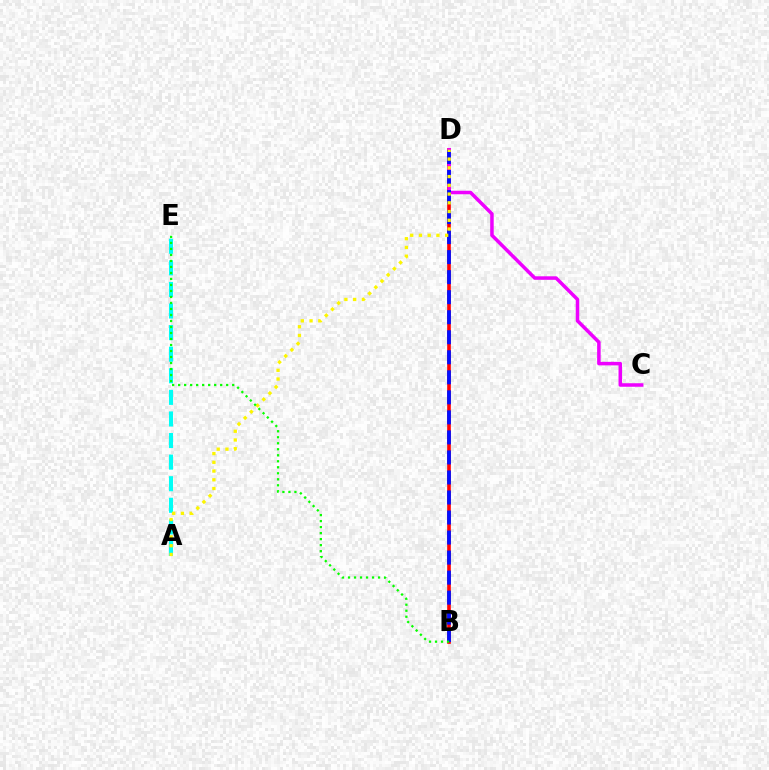{('B', 'D'): [{'color': '#ff0000', 'line_style': 'solid', 'thickness': 2.62}, {'color': '#0010ff', 'line_style': 'dashed', 'thickness': 2.72}], ('A', 'E'): [{'color': '#00fff6', 'line_style': 'dashed', 'thickness': 2.93}], ('C', 'D'): [{'color': '#ee00ff', 'line_style': 'solid', 'thickness': 2.53}], ('A', 'D'): [{'color': '#fcf500', 'line_style': 'dotted', 'thickness': 2.38}], ('B', 'E'): [{'color': '#08ff00', 'line_style': 'dotted', 'thickness': 1.63}]}